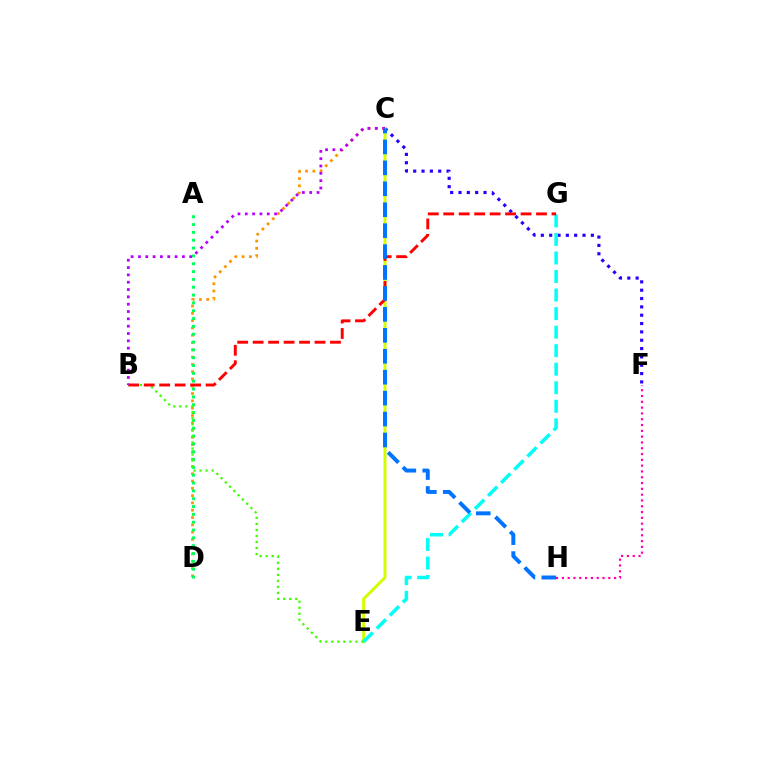{('F', 'H'): [{'color': '#ff00ac', 'line_style': 'dotted', 'thickness': 1.58}], ('C', 'F'): [{'color': '#2500ff', 'line_style': 'dotted', 'thickness': 2.27}], ('C', 'D'): [{'color': '#ff9400', 'line_style': 'dotted', 'thickness': 1.98}], ('C', 'E'): [{'color': '#d1ff00', 'line_style': 'solid', 'thickness': 2.14}], ('E', 'G'): [{'color': '#00fff6', 'line_style': 'dashed', 'thickness': 2.52}], ('A', 'D'): [{'color': '#00ff5c', 'line_style': 'dotted', 'thickness': 2.13}], ('B', 'E'): [{'color': '#3dff00', 'line_style': 'dotted', 'thickness': 1.64}], ('B', 'G'): [{'color': '#ff0000', 'line_style': 'dashed', 'thickness': 2.1}], ('B', 'C'): [{'color': '#b900ff', 'line_style': 'dotted', 'thickness': 1.99}], ('C', 'H'): [{'color': '#0074ff', 'line_style': 'dashed', 'thickness': 2.84}]}